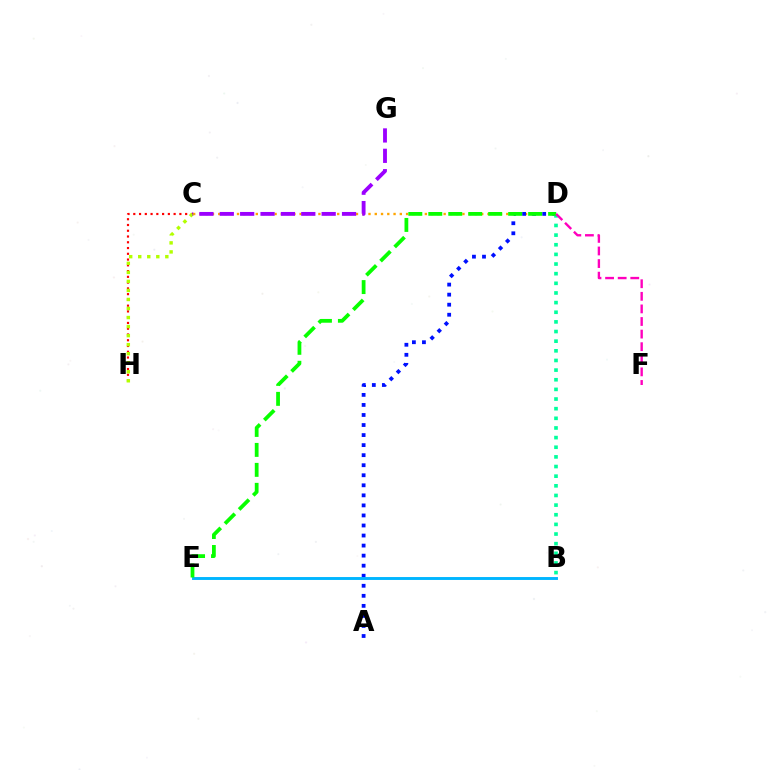{('C', 'D'): [{'color': '#ffa500', 'line_style': 'dotted', 'thickness': 1.7}], ('C', 'H'): [{'color': '#ff0000', 'line_style': 'dotted', 'thickness': 1.57}, {'color': '#b3ff00', 'line_style': 'dotted', 'thickness': 2.45}], ('A', 'D'): [{'color': '#0010ff', 'line_style': 'dotted', 'thickness': 2.73}], ('B', 'D'): [{'color': '#00ff9d', 'line_style': 'dotted', 'thickness': 2.62}], ('C', 'G'): [{'color': '#9b00ff', 'line_style': 'dashed', 'thickness': 2.77}], ('B', 'E'): [{'color': '#00b5ff', 'line_style': 'solid', 'thickness': 2.09}], ('D', 'E'): [{'color': '#08ff00', 'line_style': 'dashed', 'thickness': 2.71}], ('D', 'F'): [{'color': '#ff00bd', 'line_style': 'dashed', 'thickness': 1.71}]}